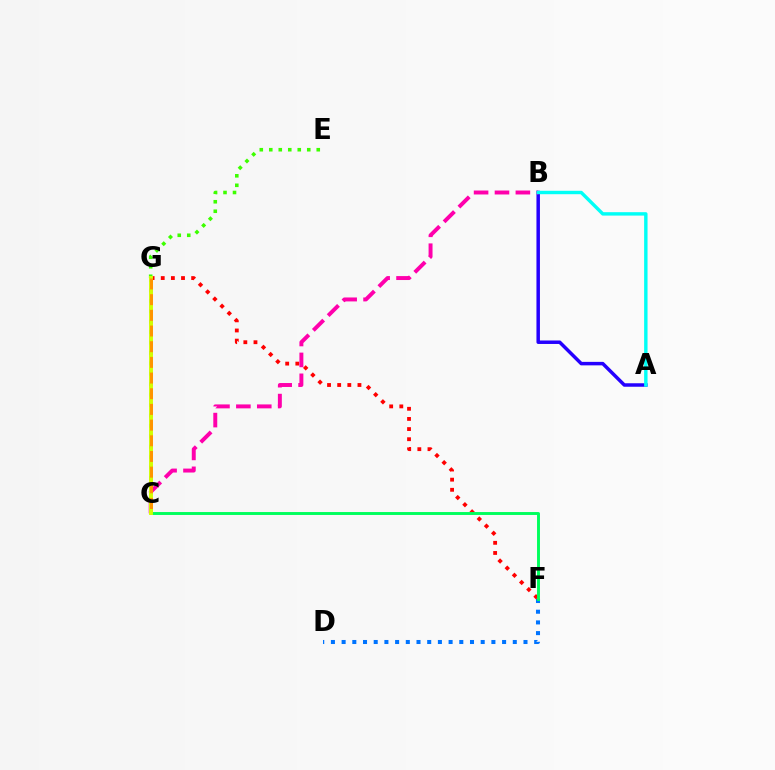{('D', 'F'): [{'color': '#0074ff', 'line_style': 'dotted', 'thickness': 2.91}], ('F', 'G'): [{'color': '#ff0000', 'line_style': 'dotted', 'thickness': 2.75}], ('A', 'B'): [{'color': '#2500ff', 'line_style': 'solid', 'thickness': 2.51}, {'color': '#00fff6', 'line_style': 'solid', 'thickness': 2.46}], ('C', 'G'): [{'color': '#b900ff', 'line_style': 'dotted', 'thickness': 2.83}, {'color': '#d1ff00', 'line_style': 'solid', 'thickness': 2.82}, {'color': '#ff9400', 'line_style': 'dashed', 'thickness': 2.13}], ('E', 'G'): [{'color': '#3dff00', 'line_style': 'dotted', 'thickness': 2.58}], ('C', 'F'): [{'color': '#00ff5c', 'line_style': 'solid', 'thickness': 2.1}], ('B', 'C'): [{'color': '#ff00ac', 'line_style': 'dashed', 'thickness': 2.84}]}